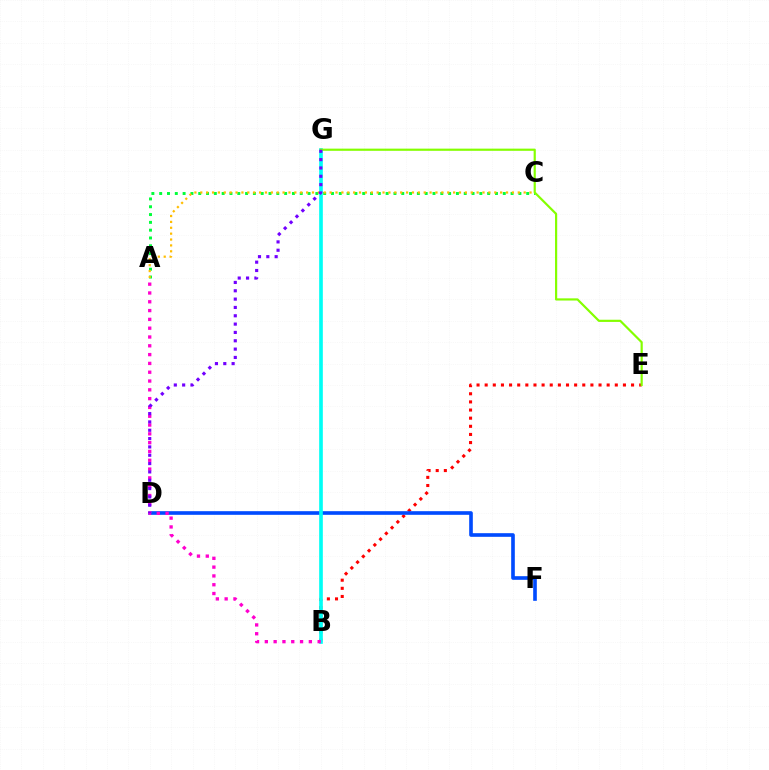{('A', 'C'): [{'color': '#00ff39', 'line_style': 'dotted', 'thickness': 2.12}, {'color': '#ffbd00', 'line_style': 'dotted', 'thickness': 1.6}], ('B', 'E'): [{'color': '#ff0000', 'line_style': 'dotted', 'thickness': 2.21}], ('D', 'F'): [{'color': '#004bff', 'line_style': 'solid', 'thickness': 2.62}], ('B', 'G'): [{'color': '#00fff6', 'line_style': 'solid', 'thickness': 2.63}], ('A', 'B'): [{'color': '#ff00cf', 'line_style': 'dotted', 'thickness': 2.39}], ('E', 'G'): [{'color': '#84ff00', 'line_style': 'solid', 'thickness': 1.57}], ('D', 'G'): [{'color': '#7200ff', 'line_style': 'dotted', 'thickness': 2.26}]}